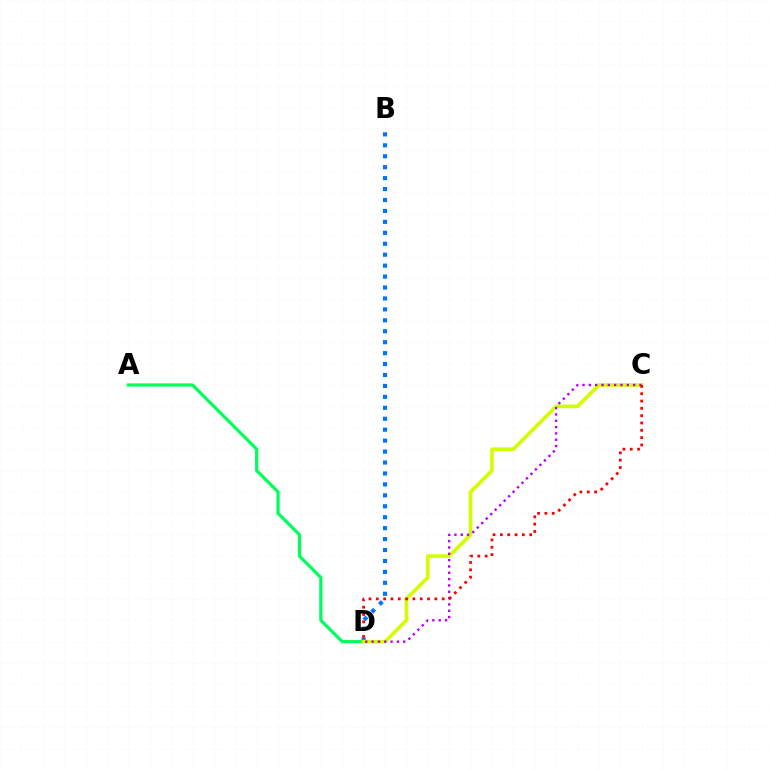{('B', 'D'): [{'color': '#0074ff', 'line_style': 'dotted', 'thickness': 2.97}], ('A', 'D'): [{'color': '#00ff5c', 'line_style': 'solid', 'thickness': 2.32}], ('C', 'D'): [{'color': '#d1ff00', 'line_style': 'solid', 'thickness': 2.62}, {'color': '#b900ff', 'line_style': 'dotted', 'thickness': 1.72}, {'color': '#ff0000', 'line_style': 'dotted', 'thickness': 1.99}]}